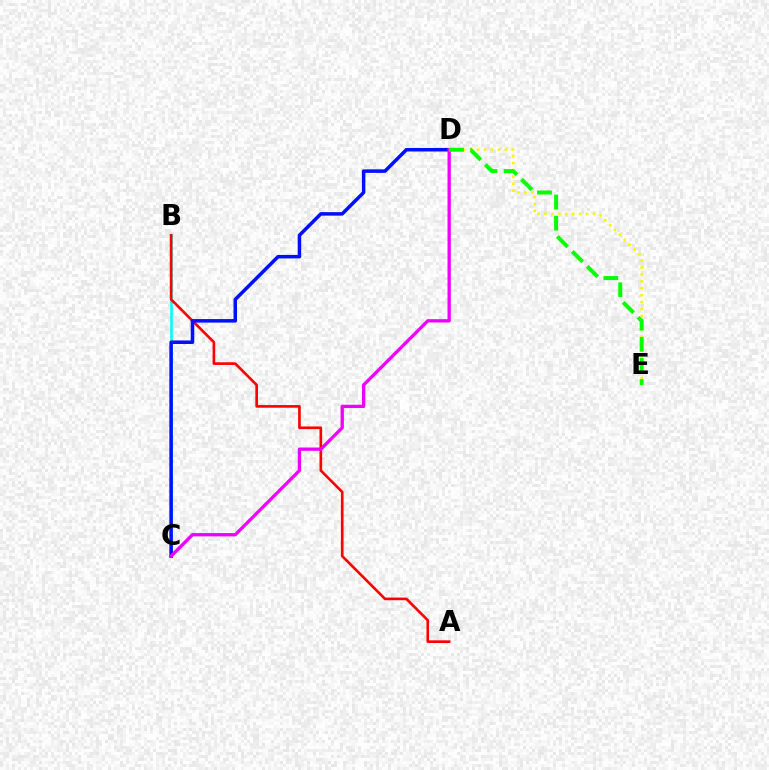{('B', 'C'): [{'color': '#00fff6', 'line_style': 'solid', 'thickness': 1.88}], ('D', 'E'): [{'color': '#fcf500', 'line_style': 'dotted', 'thickness': 1.88}, {'color': '#08ff00', 'line_style': 'dashed', 'thickness': 2.87}], ('A', 'B'): [{'color': '#ff0000', 'line_style': 'solid', 'thickness': 1.9}], ('C', 'D'): [{'color': '#0010ff', 'line_style': 'solid', 'thickness': 2.54}, {'color': '#ee00ff', 'line_style': 'solid', 'thickness': 2.39}]}